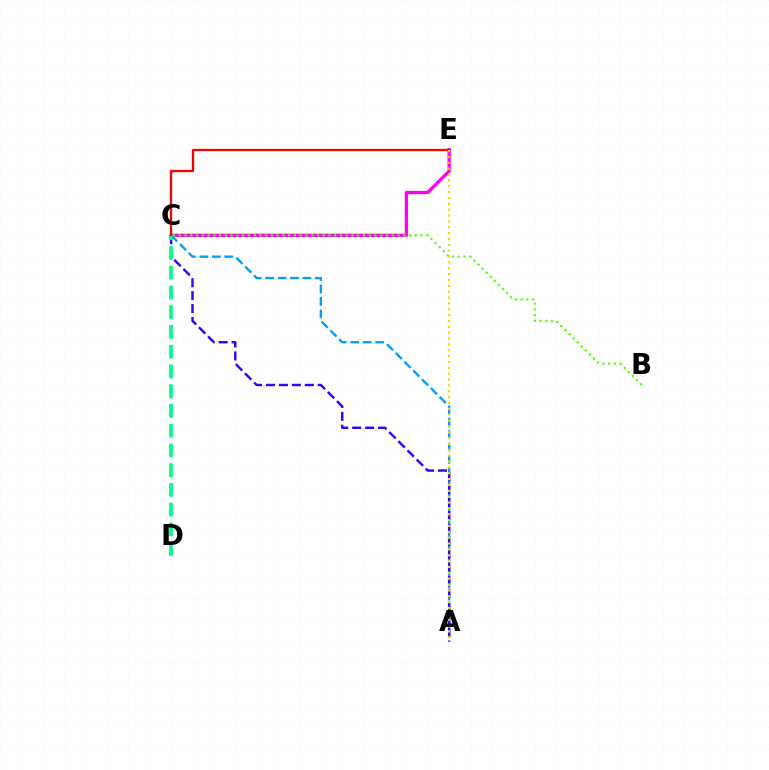{('C', 'E'): [{'color': '#ff00ed', 'line_style': 'solid', 'thickness': 2.37}, {'color': '#ff0000', 'line_style': 'solid', 'thickness': 1.66}], ('A', 'C'): [{'color': '#009eff', 'line_style': 'dashed', 'thickness': 1.69}, {'color': '#3700ff', 'line_style': 'dashed', 'thickness': 1.76}], ('B', 'C'): [{'color': '#4fff00', 'line_style': 'dotted', 'thickness': 1.56}], ('C', 'D'): [{'color': '#00ff86', 'line_style': 'dashed', 'thickness': 2.68}], ('A', 'E'): [{'color': '#ffd500', 'line_style': 'dotted', 'thickness': 1.59}]}